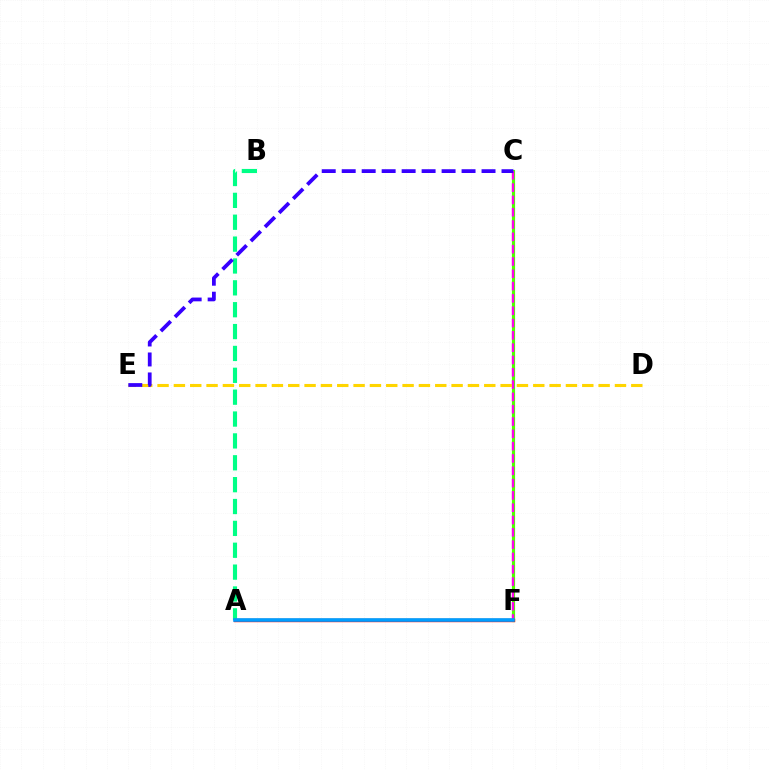{('C', 'F'): [{'color': '#4fff00', 'line_style': 'solid', 'thickness': 2.28}, {'color': '#ff00ed', 'line_style': 'dashed', 'thickness': 1.67}], ('D', 'E'): [{'color': '#ffd500', 'line_style': 'dashed', 'thickness': 2.22}], ('A', 'B'): [{'color': '#00ff86', 'line_style': 'dashed', 'thickness': 2.97}], ('A', 'F'): [{'color': '#ff0000', 'line_style': 'solid', 'thickness': 2.43}, {'color': '#009eff', 'line_style': 'solid', 'thickness': 2.6}], ('C', 'E'): [{'color': '#3700ff', 'line_style': 'dashed', 'thickness': 2.71}]}